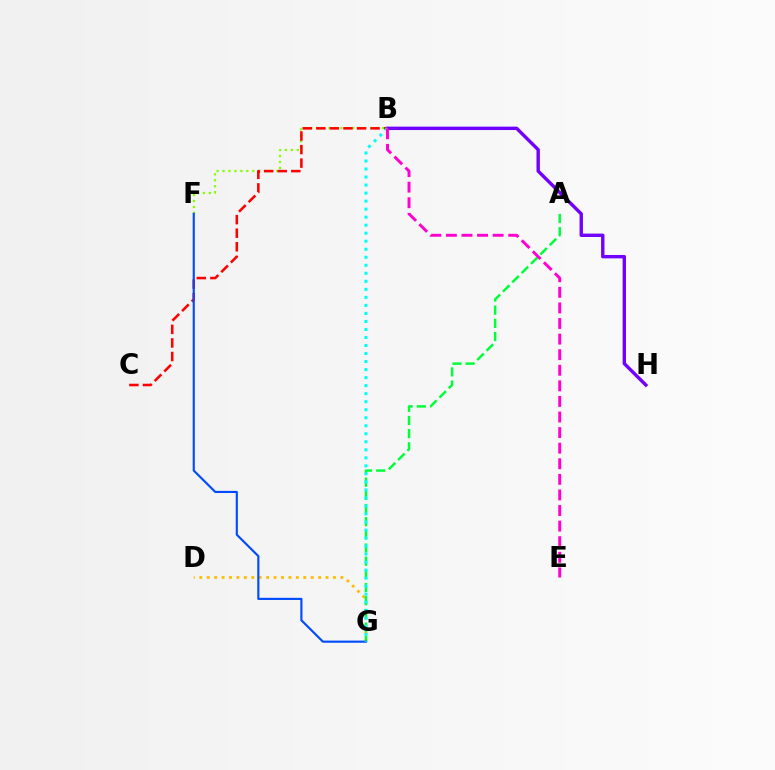{('D', 'G'): [{'color': '#ffbd00', 'line_style': 'dotted', 'thickness': 2.02}], ('B', 'F'): [{'color': '#84ff00', 'line_style': 'dotted', 'thickness': 1.62}], ('B', 'C'): [{'color': '#ff0000', 'line_style': 'dashed', 'thickness': 1.84}], ('A', 'G'): [{'color': '#00ff39', 'line_style': 'dashed', 'thickness': 1.79}], ('B', 'H'): [{'color': '#7200ff', 'line_style': 'solid', 'thickness': 2.44}], ('F', 'G'): [{'color': '#004bff', 'line_style': 'solid', 'thickness': 1.54}], ('B', 'G'): [{'color': '#00fff6', 'line_style': 'dotted', 'thickness': 2.18}], ('B', 'E'): [{'color': '#ff00cf', 'line_style': 'dashed', 'thickness': 2.12}]}